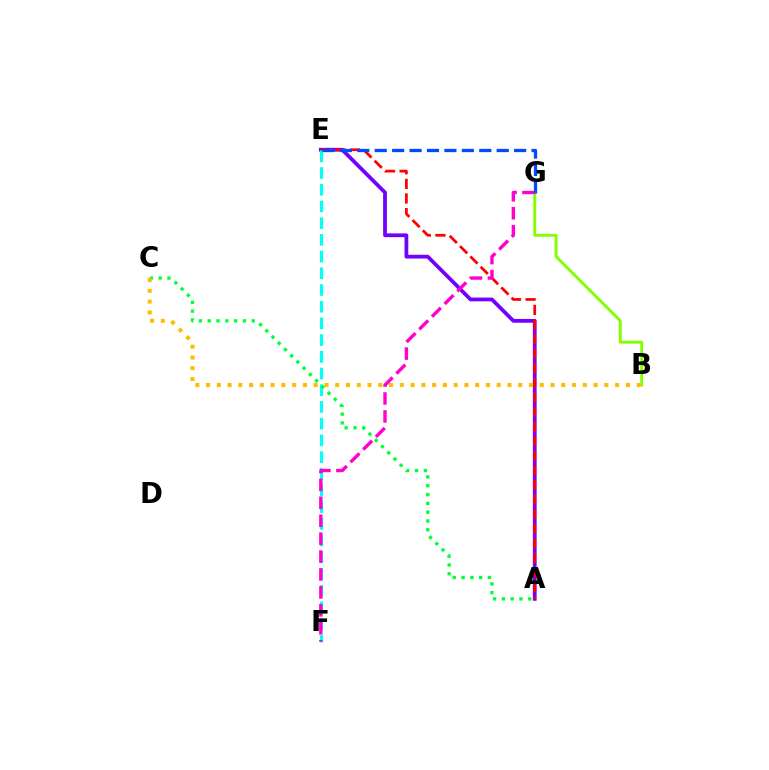{('A', 'E'): [{'color': '#7200ff', 'line_style': 'solid', 'thickness': 2.72}, {'color': '#ff0000', 'line_style': 'dashed', 'thickness': 1.98}], ('B', 'G'): [{'color': '#84ff00', 'line_style': 'solid', 'thickness': 2.08}], ('E', 'F'): [{'color': '#00fff6', 'line_style': 'dashed', 'thickness': 2.27}], ('A', 'C'): [{'color': '#00ff39', 'line_style': 'dotted', 'thickness': 2.39}], ('B', 'C'): [{'color': '#ffbd00', 'line_style': 'dotted', 'thickness': 2.92}], ('E', 'G'): [{'color': '#004bff', 'line_style': 'dashed', 'thickness': 2.37}], ('F', 'G'): [{'color': '#ff00cf', 'line_style': 'dashed', 'thickness': 2.44}]}